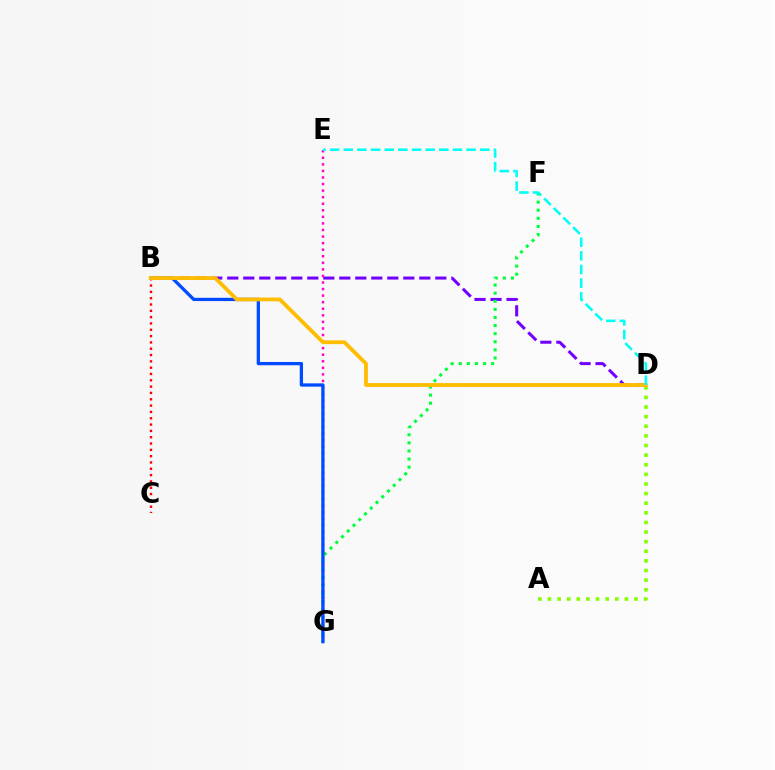{('B', 'D'): [{'color': '#7200ff', 'line_style': 'dashed', 'thickness': 2.17}, {'color': '#ffbd00', 'line_style': 'solid', 'thickness': 2.74}], ('E', 'G'): [{'color': '#ff00cf', 'line_style': 'dotted', 'thickness': 1.78}], ('B', 'C'): [{'color': '#ff0000', 'line_style': 'dotted', 'thickness': 1.72}], ('F', 'G'): [{'color': '#00ff39', 'line_style': 'dotted', 'thickness': 2.2}], ('B', 'G'): [{'color': '#004bff', 'line_style': 'solid', 'thickness': 2.36}], ('A', 'D'): [{'color': '#84ff00', 'line_style': 'dotted', 'thickness': 2.61}], ('D', 'E'): [{'color': '#00fff6', 'line_style': 'dashed', 'thickness': 1.85}]}